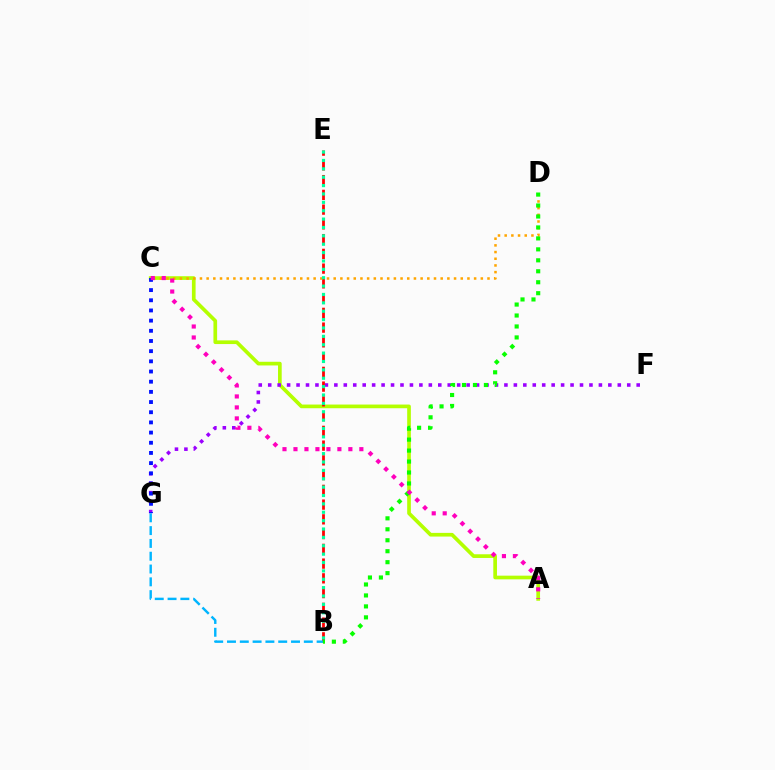{('A', 'C'): [{'color': '#b3ff00', 'line_style': 'solid', 'thickness': 2.65}, {'color': '#ff00bd', 'line_style': 'dotted', 'thickness': 2.98}], ('F', 'G'): [{'color': '#9b00ff', 'line_style': 'dotted', 'thickness': 2.57}], ('B', 'E'): [{'color': '#ff0000', 'line_style': 'dashed', 'thickness': 2.0}, {'color': '#00ff9d', 'line_style': 'dotted', 'thickness': 2.28}], ('C', 'G'): [{'color': '#0010ff', 'line_style': 'dotted', 'thickness': 2.77}], ('B', 'G'): [{'color': '#00b5ff', 'line_style': 'dashed', 'thickness': 1.74}], ('C', 'D'): [{'color': '#ffa500', 'line_style': 'dotted', 'thickness': 1.82}], ('B', 'D'): [{'color': '#08ff00', 'line_style': 'dotted', 'thickness': 2.98}]}